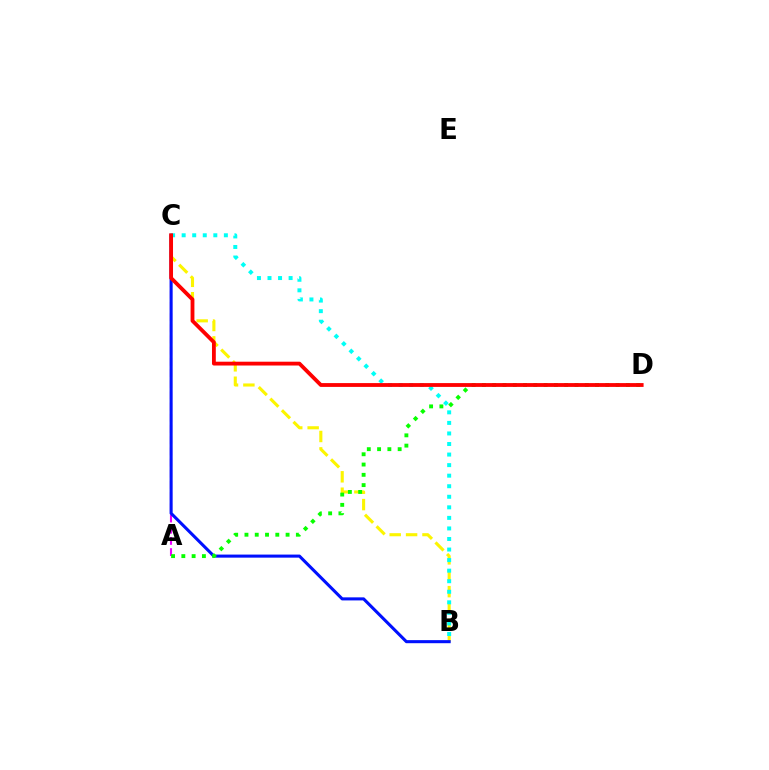{('B', 'C'): [{'color': '#fcf500', 'line_style': 'dashed', 'thickness': 2.23}, {'color': '#0010ff', 'line_style': 'solid', 'thickness': 2.21}, {'color': '#00fff6', 'line_style': 'dotted', 'thickness': 2.87}], ('A', 'C'): [{'color': '#ee00ff', 'line_style': 'dashed', 'thickness': 1.52}], ('A', 'D'): [{'color': '#08ff00', 'line_style': 'dotted', 'thickness': 2.79}], ('C', 'D'): [{'color': '#ff0000', 'line_style': 'solid', 'thickness': 2.75}]}